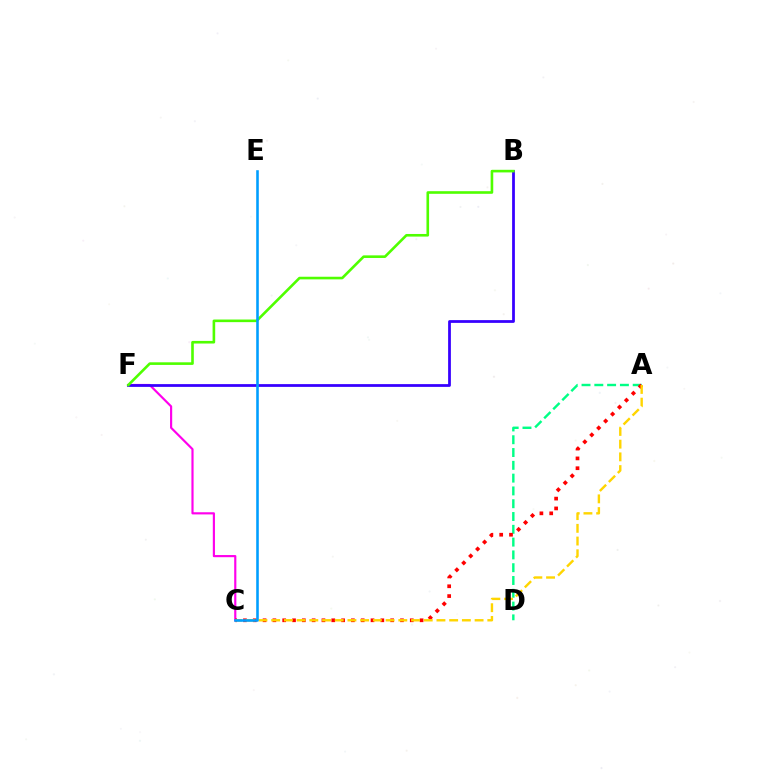{('A', 'D'): [{'color': '#00ff86', 'line_style': 'dashed', 'thickness': 1.74}], ('C', 'F'): [{'color': '#ff00ed', 'line_style': 'solid', 'thickness': 1.56}], ('A', 'C'): [{'color': '#ff0000', 'line_style': 'dotted', 'thickness': 2.67}, {'color': '#ffd500', 'line_style': 'dashed', 'thickness': 1.73}], ('B', 'F'): [{'color': '#3700ff', 'line_style': 'solid', 'thickness': 1.99}, {'color': '#4fff00', 'line_style': 'solid', 'thickness': 1.88}], ('C', 'E'): [{'color': '#009eff', 'line_style': 'solid', 'thickness': 1.86}]}